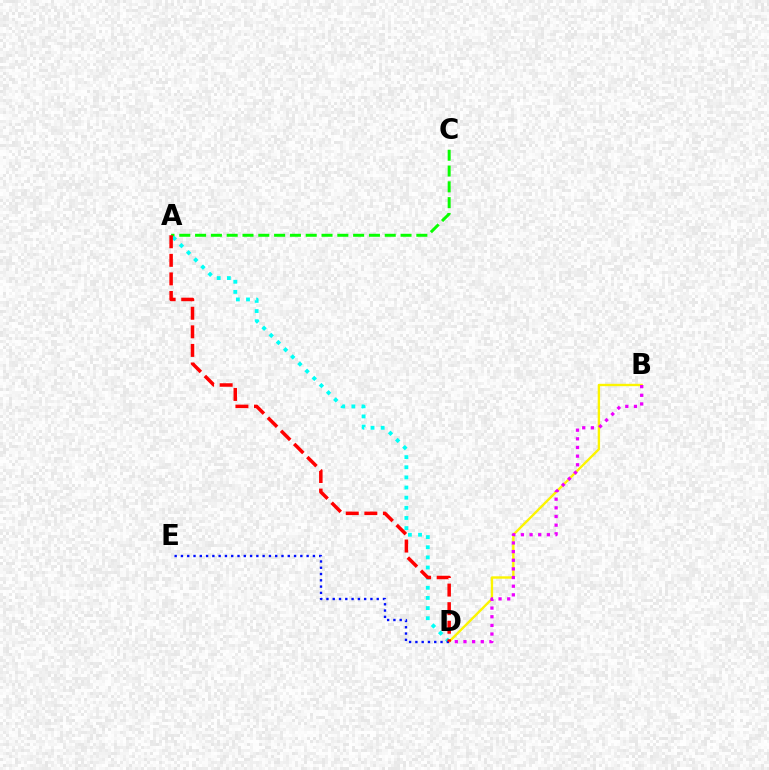{('A', 'C'): [{'color': '#08ff00', 'line_style': 'dashed', 'thickness': 2.15}], ('A', 'D'): [{'color': '#00fff6', 'line_style': 'dotted', 'thickness': 2.75}, {'color': '#ff0000', 'line_style': 'dashed', 'thickness': 2.52}], ('B', 'D'): [{'color': '#fcf500', 'line_style': 'solid', 'thickness': 1.71}, {'color': '#ee00ff', 'line_style': 'dotted', 'thickness': 2.35}], ('D', 'E'): [{'color': '#0010ff', 'line_style': 'dotted', 'thickness': 1.71}]}